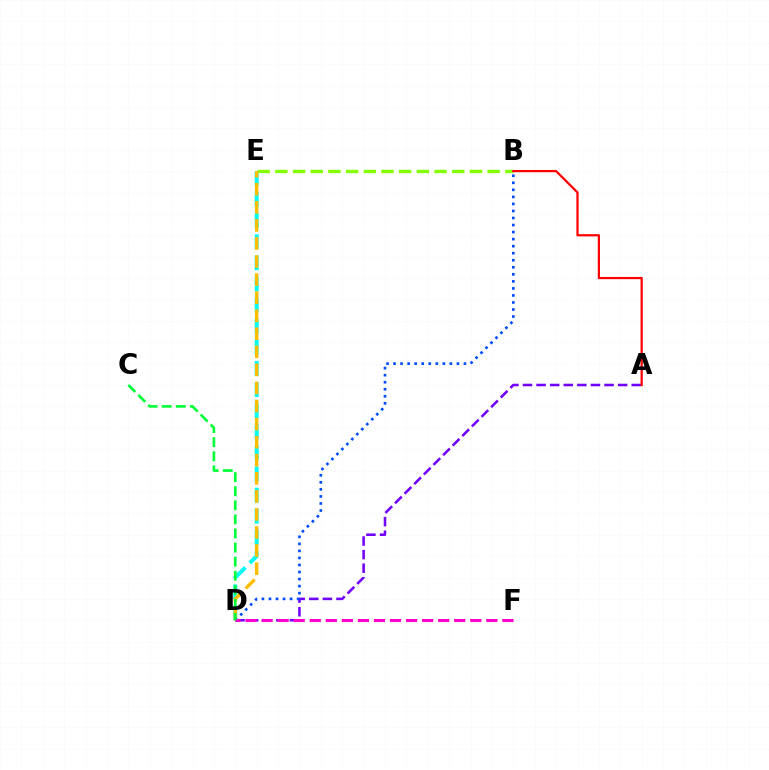{('D', 'E'): [{'color': '#00fff6', 'line_style': 'dashed', 'thickness': 2.87}, {'color': '#ffbd00', 'line_style': 'dashed', 'thickness': 2.45}], ('A', 'D'): [{'color': '#7200ff', 'line_style': 'dashed', 'thickness': 1.85}], ('B', 'E'): [{'color': '#84ff00', 'line_style': 'dashed', 'thickness': 2.4}], ('B', 'D'): [{'color': '#004bff', 'line_style': 'dotted', 'thickness': 1.91}], ('D', 'F'): [{'color': '#ff00cf', 'line_style': 'dashed', 'thickness': 2.18}], ('C', 'D'): [{'color': '#00ff39', 'line_style': 'dashed', 'thickness': 1.91}], ('A', 'B'): [{'color': '#ff0000', 'line_style': 'solid', 'thickness': 1.61}]}